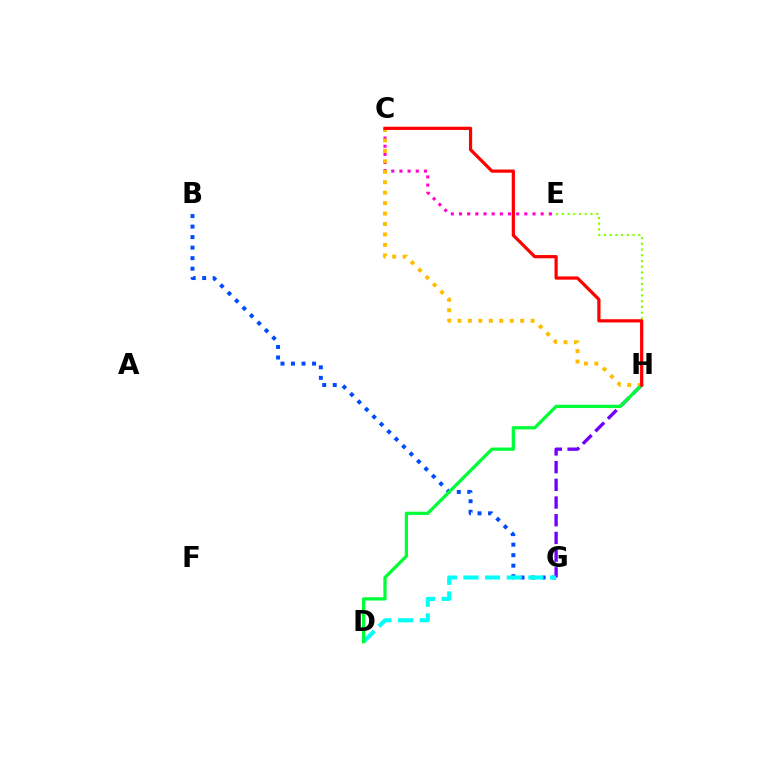{('B', 'G'): [{'color': '#004bff', 'line_style': 'dotted', 'thickness': 2.86}], ('C', 'E'): [{'color': '#ff00cf', 'line_style': 'dotted', 'thickness': 2.22}], ('G', 'H'): [{'color': '#7200ff', 'line_style': 'dashed', 'thickness': 2.4}], ('C', 'H'): [{'color': '#ffbd00', 'line_style': 'dotted', 'thickness': 2.84}, {'color': '#ff0000', 'line_style': 'solid', 'thickness': 2.32}], ('D', 'G'): [{'color': '#00fff6', 'line_style': 'dashed', 'thickness': 2.94}], ('D', 'H'): [{'color': '#00ff39', 'line_style': 'solid', 'thickness': 2.35}], ('E', 'H'): [{'color': '#84ff00', 'line_style': 'dotted', 'thickness': 1.56}]}